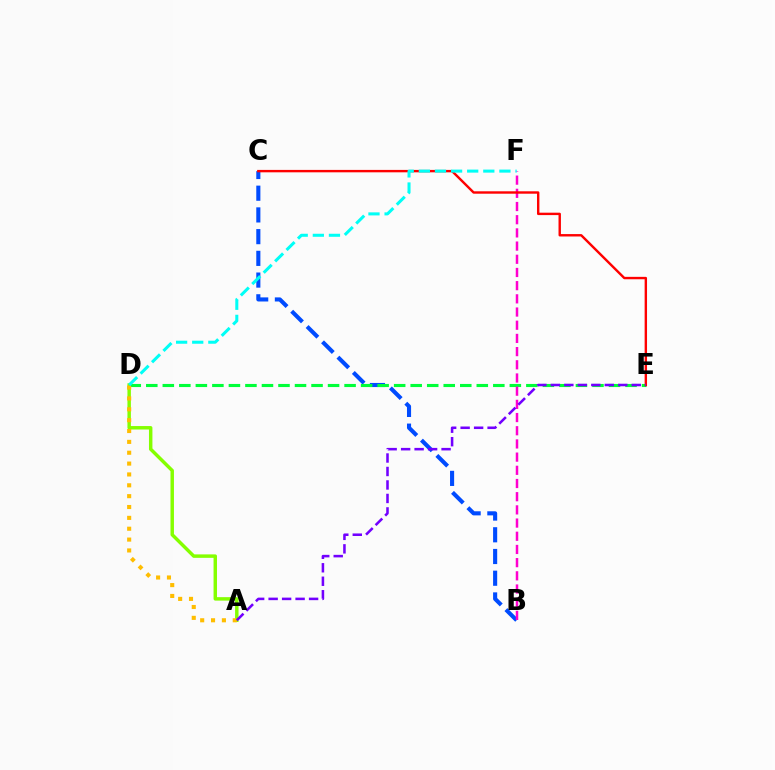{('A', 'D'): [{'color': '#84ff00', 'line_style': 'solid', 'thickness': 2.49}, {'color': '#ffbd00', 'line_style': 'dotted', 'thickness': 2.95}], ('B', 'C'): [{'color': '#004bff', 'line_style': 'dashed', 'thickness': 2.95}], ('D', 'E'): [{'color': '#00ff39', 'line_style': 'dashed', 'thickness': 2.24}], ('B', 'F'): [{'color': '#ff00cf', 'line_style': 'dashed', 'thickness': 1.79}], ('C', 'E'): [{'color': '#ff0000', 'line_style': 'solid', 'thickness': 1.73}], ('D', 'F'): [{'color': '#00fff6', 'line_style': 'dashed', 'thickness': 2.19}], ('A', 'E'): [{'color': '#7200ff', 'line_style': 'dashed', 'thickness': 1.83}]}